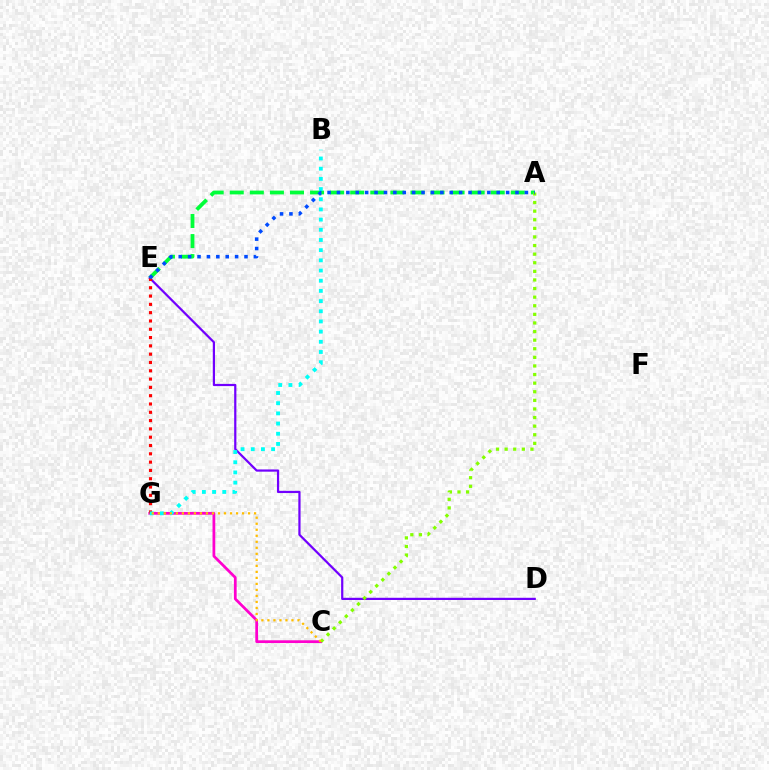{('C', 'G'): [{'color': '#ff00cf', 'line_style': 'solid', 'thickness': 1.98}, {'color': '#ffbd00', 'line_style': 'dotted', 'thickness': 1.63}], ('D', 'E'): [{'color': '#7200ff', 'line_style': 'solid', 'thickness': 1.59}], ('A', 'E'): [{'color': '#00ff39', 'line_style': 'dashed', 'thickness': 2.73}, {'color': '#004bff', 'line_style': 'dotted', 'thickness': 2.55}], ('E', 'G'): [{'color': '#ff0000', 'line_style': 'dotted', 'thickness': 2.26}], ('B', 'G'): [{'color': '#00fff6', 'line_style': 'dotted', 'thickness': 2.77}], ('A', 'C'): [{'color': '#84ff00', 'line_style': 'dotted', 'thickness': 2.34}]}